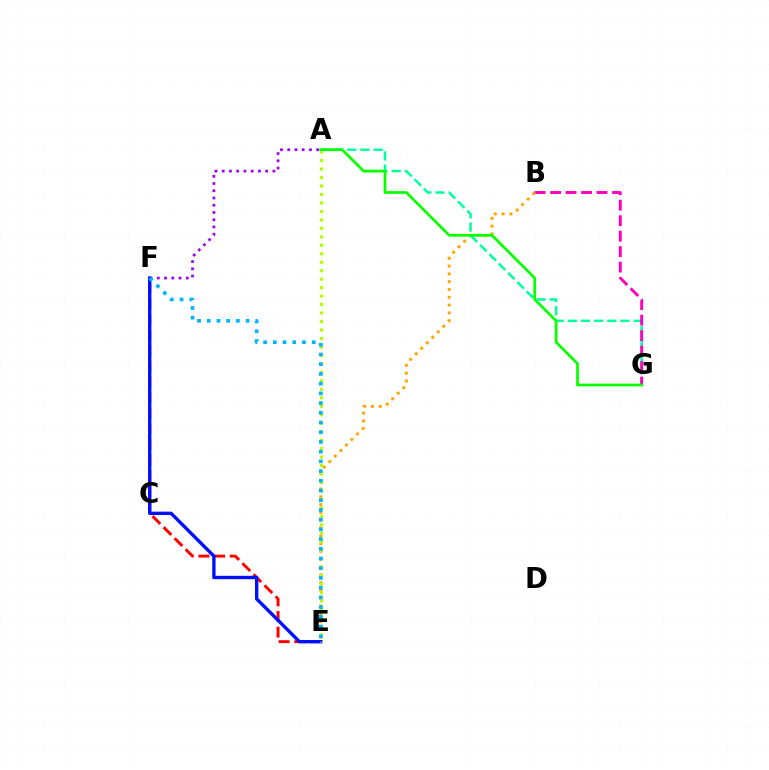{('A', 'F'): [{'color': '#9b00ff', 'line_style': 'dotted', 'thickness': 1.97}], ('A', 'G'): [{'color': '#00ff9d', 'line_style': 'dashed', 'thickness': 1.79}, {'color': '#08ff00', 'line_style': 'solid', 'thickness': 1.97}], ('E', 'F'): [{'color': '#ff0000', 'line_style': 'dashed', 'thickness': 2.12}, {'color': '#0010ff', 'line_style': 'solid', 'thickness': 2.42}, {'color': '#00b5ff', 'line_style': 'dotted', 'thickness': 2.64}], ('B', 'G'): [{'color': '#ff00bd', 'line_style': 'dashed', 'thickness': 2.1}], ('B', 'E'): [{'color': '#ffa500', 'line_style': 'dotted', 'thickness': 2.12}], ('A', 'E'): [{'color': '#b3ff00', 'line_style': 'dotted', 'thickness': 2.3}]}